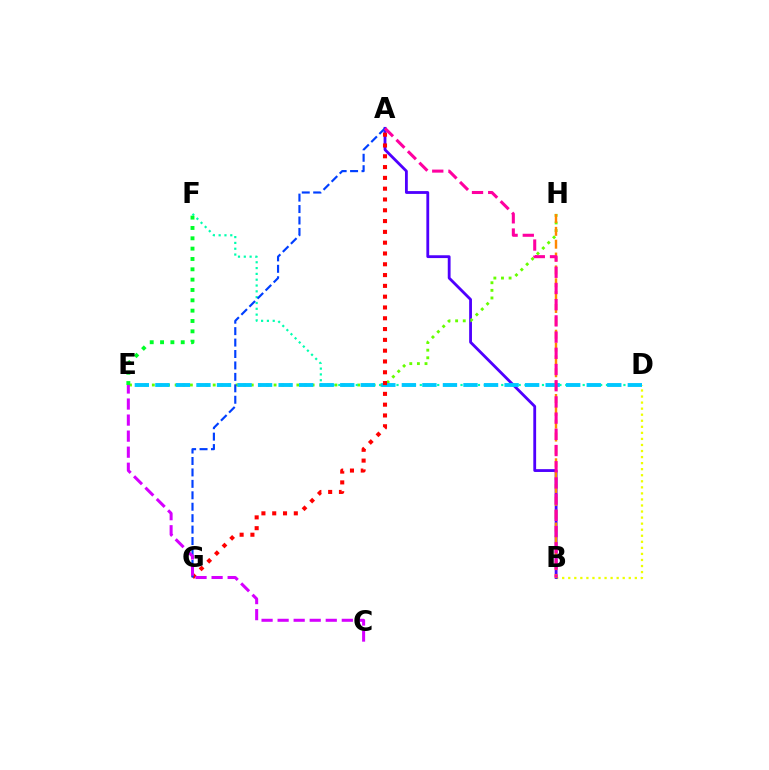{('B', 'D'): [{'color': '#eeff00', 'line_style': 'dotted', 'thickness': 1.64}], ('A', 'B'): [{'color': '#4f00ff', 'line_style': 'solid', 'thickness': 2.03}, {'color': '#ff00a0', 'line_style': 'dashed', 'thickness': 2.2}], ('E', 'H'): [{'color': '#66ff00', 'line_style': 'dotted', 'thickness': 2.07}], ('B', 'H'): [{'color': '#ff8800', 'line_style': 'dashed', 'thickness': 1.75}], ('D', 'F'): [{'color': '#00ffaf', 'line_style': 'dotted', 'thickness': 1.58}], ('D', 'E'): [{'color': '#00c7ff', 'line_style': 'dashed', 'thickness': 2.79}], ('A', 'G'): [{'color': '#ff0000', 'line_style': 'dotted', 'thickness': 2.93}, {'color': '#003fff', 'line_style': 'dashed', 'thickness': 1.55}], ('E', 'F'): [{'color': '#00ff27', 'line_style': 'dotted', 'thickness': 2.81}], ('C', 'E'): [{'color': '#d600ff', 'line_style': 'dashed', 'thickness': 2.18}]}